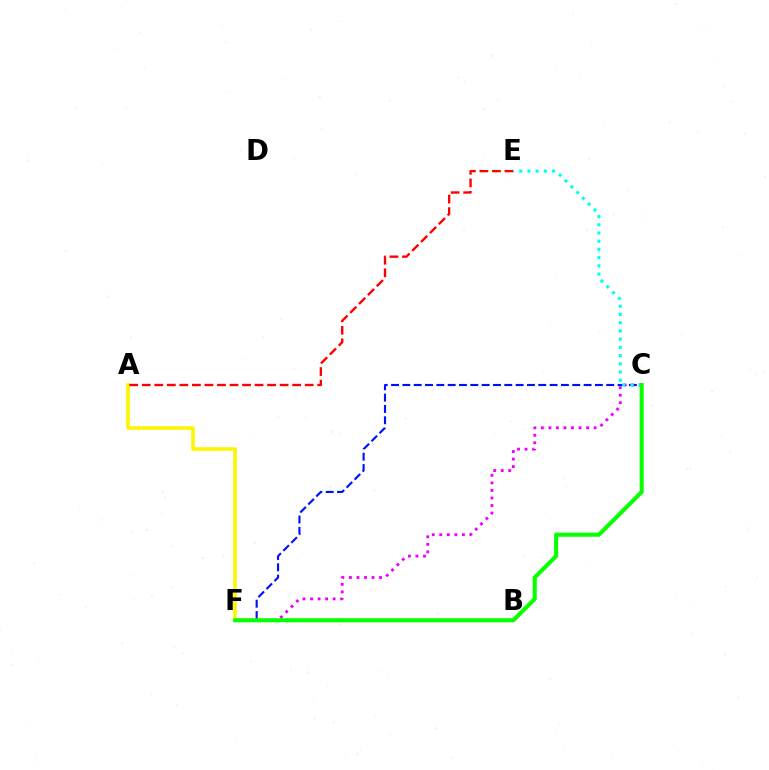{('A', 'F'): [{'color': '#fcf500', 'line_style': 'solid', 'thickness': 2.57}], ('C', 'F'): [{'color': '#0010ff', 'line_style': 'dashed', 'thickness': 1.54}, {'color': '#ee00ff', 'line_style': 'dotted', 'thickness': 2.05}, {'color': '#08ff00', 'line_style': 'solid', 'thickness': 2.93}], ('A', 'E'): [{'color': '#ff0000', 'line_style': 'dashed', 'thickness': 1.7}], ('C', 'E'): [{'color': '#00fff6', 'line_style': 'dotted', 'thickness': 2.23}]}